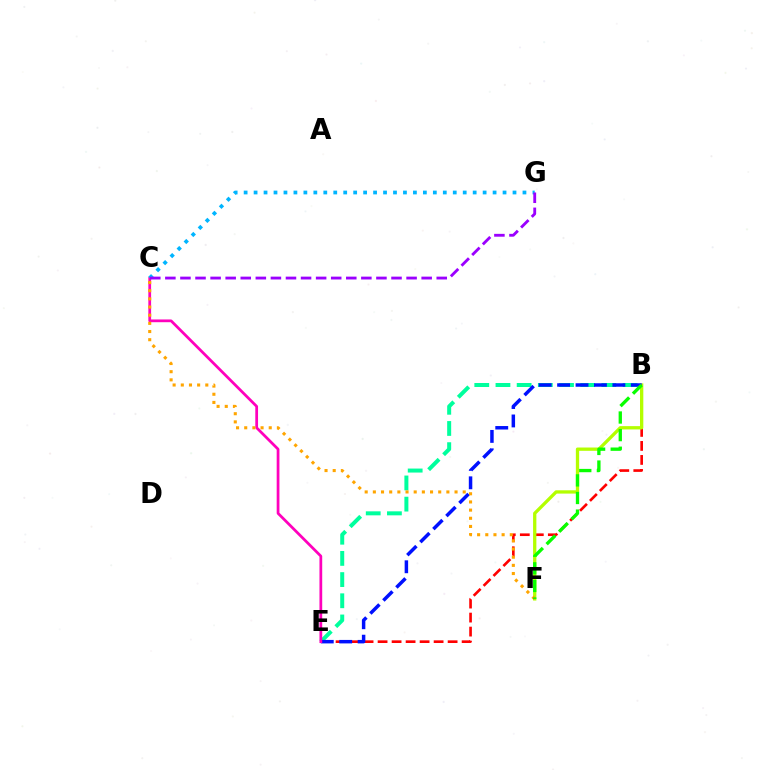{('B', 'E'): [{'color': '#ff0000', 'line_style': 'dashed', 'thickness': 1.9}, {'color': '#00ff9d', 'line_style': 'dashed', 'thickness': 2.88}, {'color': '#0010ff', 'line_style': 'dashed', 'thickness': 2.5}], ('B', 'F'): [{'color': '#b3ff00', 'line_style': 'solid', 'thickness': 2.38}, {'color': '#08ff00', 'line_style': 'dashed', 'thickness': 2.39}], ('C', 'E'): [{'color': '#ff00bd', 'line_style': 'solid', 'thickness': 1.98}], ('C', 'F'): [{'color': '#ffa500', 'line_style': 'dotted', 'thickness': 2.22}], ('C', 'G'): [{'color': '#00b5ff', 'line_style': 'dotted', 'thickness': 2.71}, {'color': '#9b00ff', 'line_style': 'dashed', 'thickness': 2.05}]}